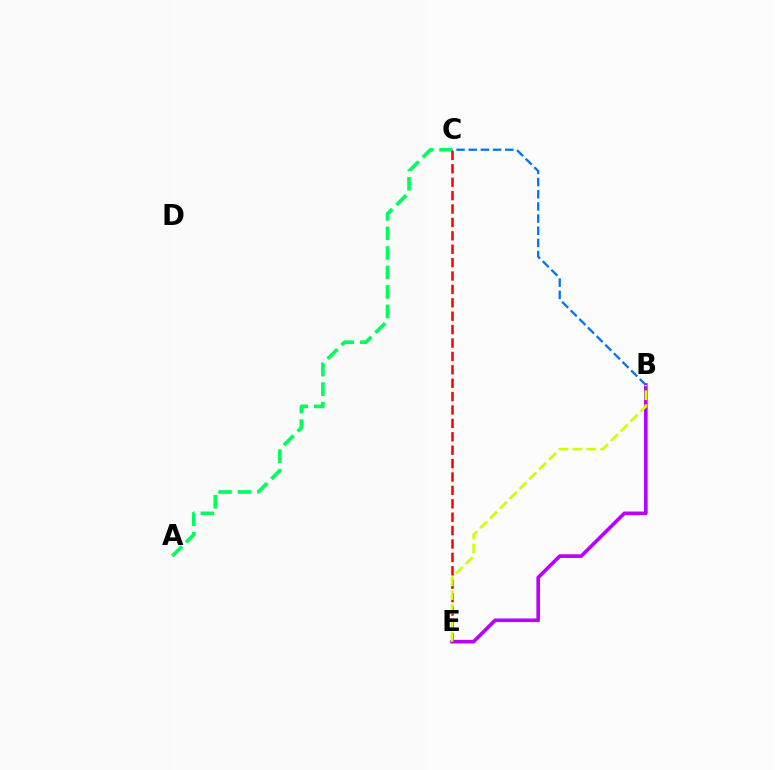{('B', 'E'): [{'color': '#b900ff', 'line_style': 'solid', 'thickness': 2.61}, {'color': '#d1ff00', 'line_style': 'dashed', 'thickness': 1.89}], ('A', 'C'): [{'color': '#00ff5c', 'line_style': 'dashed', 'thickness': 2.65}], ('B', 'C'): [{'color': '#0074ff', 'line_style': 'dashed', 'thickness': 1.65}], ('C', 'E'): [{'color': '#ff0000', 'line_style': 'dashed', 'thickness': 1.82}]}